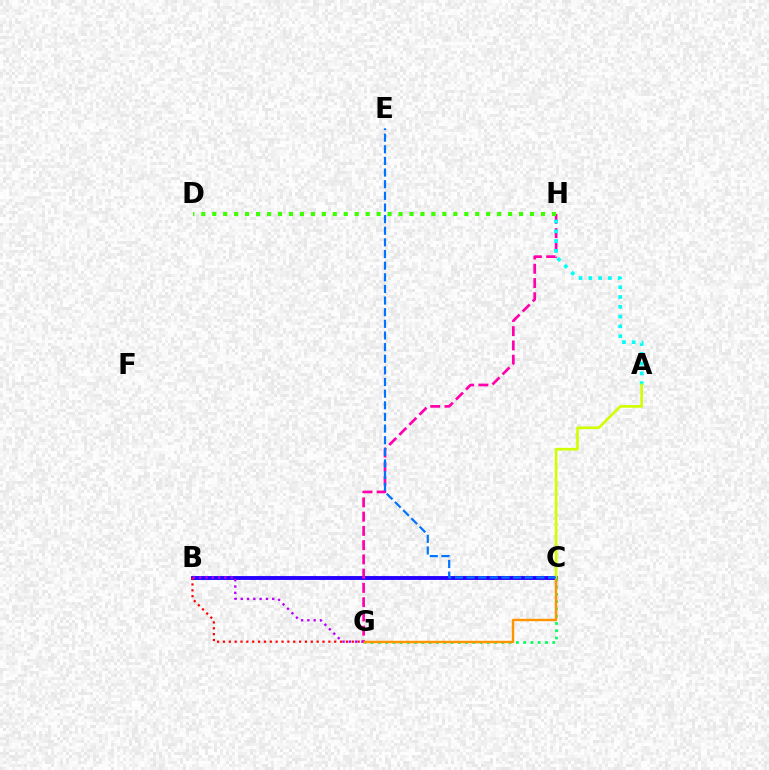{('B', 'C'): [{'color': '#2500ff', 'line_style': 'solid', 'thickness': 2.79}], ('G', 'H'): [{'color': '#ff00ac', 'line_style': 'dashed', 'thickness': 1.94}], ('D', 'H'): [{'color': '#3dff00', 'line_style': 'dotted', 'thickness': 2.98}], ('C', 'G'): [{'color': '#00ff5c', 'line_style': 'dotted', 'thickness': 1.97}, {'color': '#ff9400', 'line_style': 'solid', 'thickness': 1.76}], ('A', 'H'): [{'color': '#00fff6', 'line_style': 'dotted', 'thickness': 2.66}], ('B', 'G'): [{'color': '#ff0000', 'line_style': 'dotted', 'thickness': 1.59}, {'color': '#b900ff', 'line_style': 'dotted', 'thickness': 1.71}], ('A', 'C'): [{'color': '#d1ff00', 'line_style': 'solid', 'thickness': 1.9}], ('C', 'E'): [{'color': '#0074ff', 'line_style': 'dashed', 'thickness': 1.58}]}